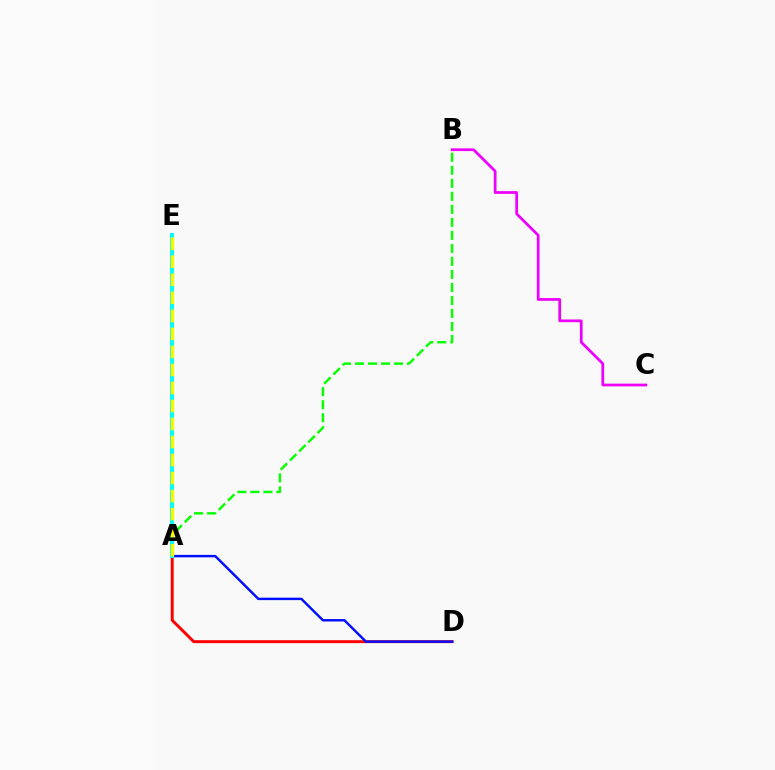{('A', 'B'): [{'color': '#08ff00', 'line_style': 'dashed', 'thickness': 1.77}], ('A', 'D'): [{'color': '#ff0000', 'line_style': 'solid', 'thickness': 2.12}, {'color': '#0010ff', 'line_style': 'solid', 'thickness': 1.76}], ('A', 'E'): [{'color': '#00fff6', 'line_style': 'solid', 'thickness': 2.91}, {'color': '#fcf500', 'line_style': 'dashed', 'thickness': 2.45}], ('B', 'C'): [{'color': '#ee00ff', 'line_style': 'solid', 'thickness': 1.97}]}